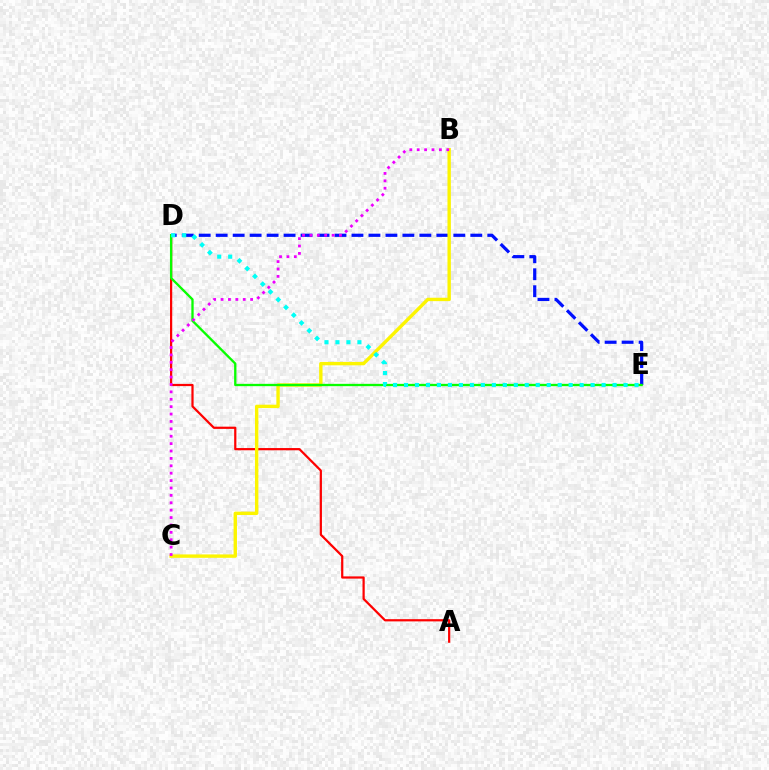{('A', 'D'): [{'color': '#ff0000', 'line_style': 'solid', 'thickness': 1.6}], ('D', 'E'): [{'color': '#0010ff', 'line_style': 'dashed', 'thickness': 2.31}, {'color': '#08ff00', 'line_style': 'solid', 'thickness': 1.67}, {'color': '#00fff6', 'line_style': 'dotted', 'thickness': 2.98}], ('B', 'C'): [{'color': '#fcf500', 'line_style': 'solid', 'thickness': 2.44}, {'color': '#ee00ff', 'line_style': 'dotted', 'thickness': 2.01}]}